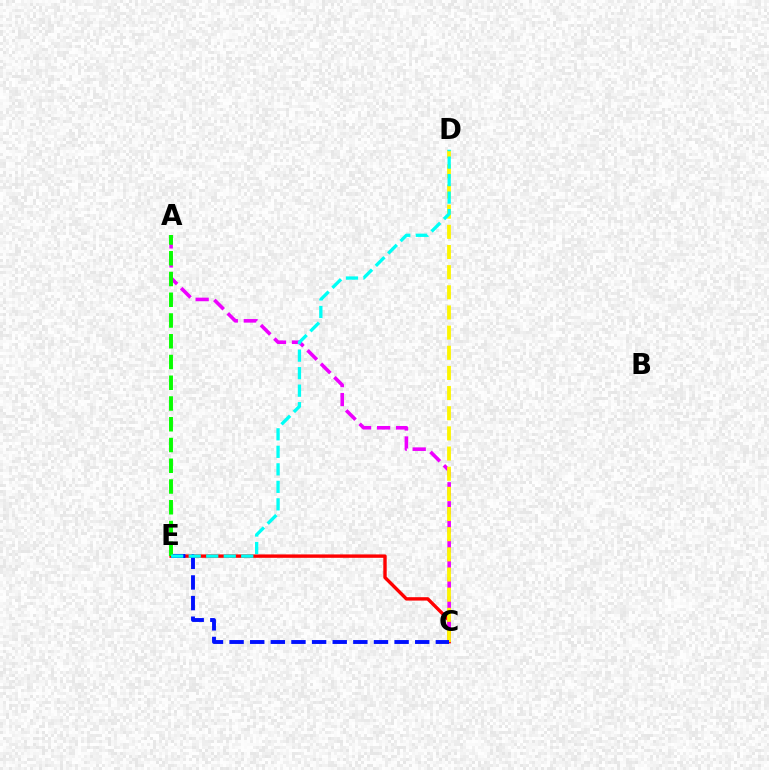{('C', 'E'): [{'color': '#ff0000', 'line_style': 'solid', 'thickness': 2.44}, {'color': '#0010ff', 'line_style': 'dashed', 'thickness': 2.8}], ('A', 'C'): [{'color': '#ee00ff', 'line_style': 'dashed', 'thickness': 2.58}], ('C', 'D'): [{'color': '#fcf500', 'line_style': 'dashed', 'thickness': 2.74}], ('A', 'E'): [{'color': '#08ff00', 'line_style': 'dashed', 'thickness': 2.82}], ('D', 'E'): [{'color': '#00fff6', 'line_style': 'dashed', 'thickness': 2.38}]}